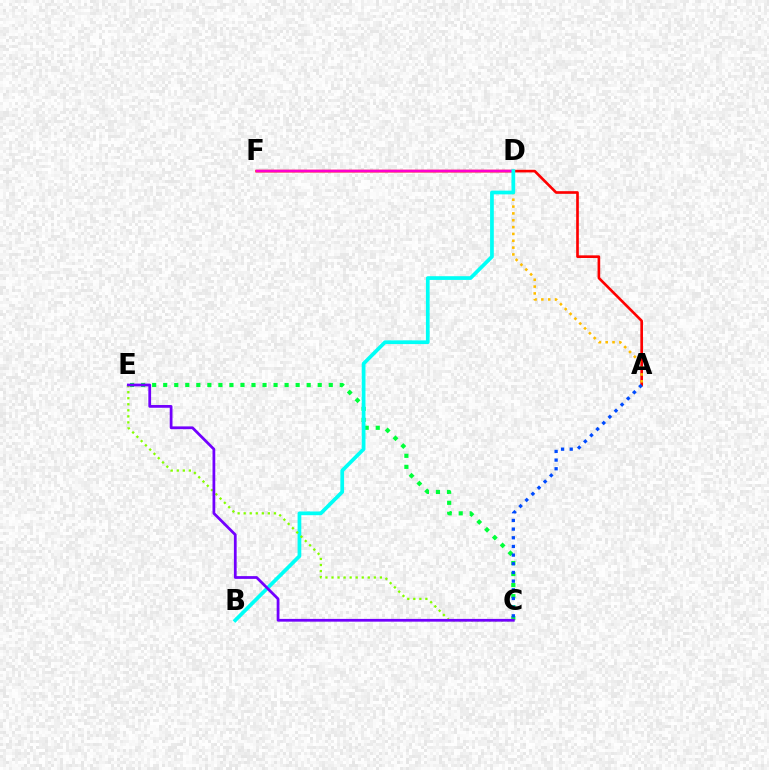{('A', 'F'): [{'color': '#ff0000', 'line_style': 'solid', 'thickness': 1.9}], ('C', 'E'): [{'color': '#00ff39', 'line_style': 'dotted', 'thickness': 3.0}, {'color': '#84ff00', 'line_style': 'dotted', 'thickness': 1.64}, {'color': '#7200ff', 'line_style': 'solid', 'thickness': 1.98}], ('A', 'C'): [{'color': '#004bff', 'line_style': 'dotted', 'thickness': 2.36}], ('D', 'F'): [{'color': '#ff00cf', 'line_style': 'solid', 'thickness': 1.75}], ('A', 'D'): [{'color': '#ffbd00', 'line_style': 'dotted', 'thickness': 1.86}], ('B', 'D'): [{'color': '#00fff6', 'line_style': 'solid', 'thickness': 2.68}]}